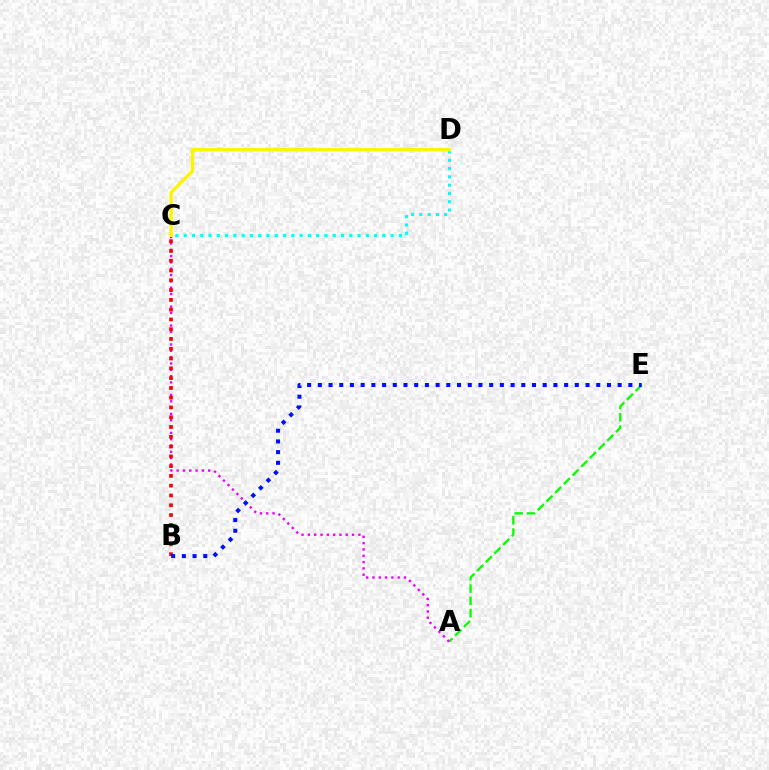{('A', 'E'): [{'color': '#08ff00', 'line_style': 'dashed', 'thickness': 1.67}], ('C', 'D'): [{'color': '#00fff6', 'line_style': 'dotted', 'thickness': 2.25}, {'color': '#fcf500', 'line_style': 'solid', 'thickness': 2.43}], ('A', 'C'): [{'color': '#ee00ff', 'line_style': 'dotted', 'thickness': 1.72}], ('B', 'C'): [{'color': '#ff0000', 'line_style': 'dotted', 'thickness': 2.66}], ('B', 'E'): [{'color': '#0010ff', 'line_style': 'dotted', 'thickness': 2.91}]}